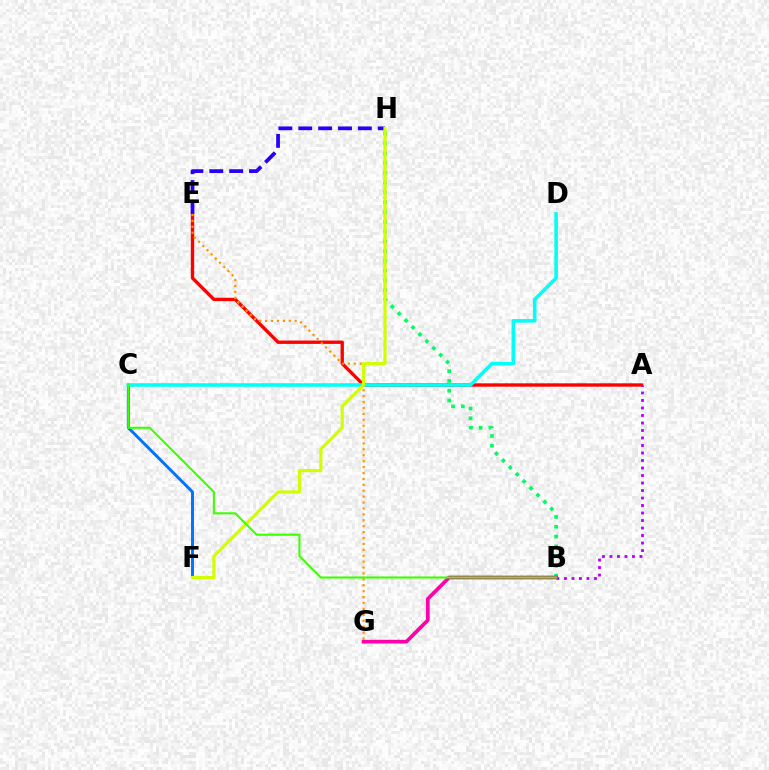{('C', 'F'): [{'color': '#0074ff', 'line_style': 'solid', 'thickness': 2.13}], ('B', 'H'): [{'color': '#00ff5c', 'line_style': 'dotted', 'thickness': 2.66}], ('A', 'E'): [{'color': '#ff0000', 'line_style': 'solid', 'thickness': 2.42}], ('C', 'D'): [{'color': '#00fff6', 'line_style': 'solid', 'thickness': 2.58}], ('E', 'H'): [{'color': '#2500ff', 'line_style': 'dashed', 'thickness': 2.7}], ('A', 'B'): [{'color': '#b900ff', 'line_style': 'dotted', 'thickness': 2.04}], ('E', 'G'): [{'color': '#ff9400', 'line_style': 'dotted', 'thickness': 1.61}], ('B', 'G'): [{'color': '#ff00ac', 'line_style': 'solid', 'thickness': 2.66}], ('F', 'H'): [{'color': '#d1ff00', 'line_style': 'solid', 'thickness': 2.3}], ('B', 'C'): [{'color': '#3dff00', 'line_style': 'solid', 'thickness': 1.51}]}